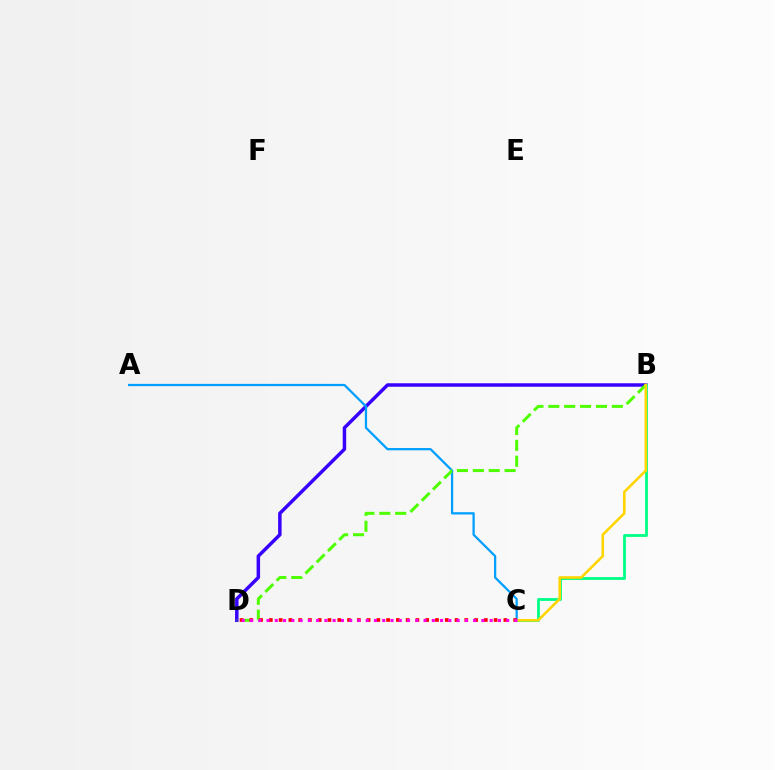{('B', 'D'): [{'color': '#3700ff', 'line_style': 'solid', 'thickness': 2.5}, {'color': '#4fff00', 'line_style': 'dashed', 'thickness': 2.16}], ('B', 'C'): [{'color': '#00ff86', 'line_style': 'solid', 'thickness': 2.03}, {'color': '#ffd500', 'line_style': 'solid', 'thickness': 1.87}], ('A', 'C'): [{'color': '#009eff', 'line_style': 'solid', 'thickness': 1.62}], ('C', 'D'): [{'color': '#ff0000', 'line_style': 'dotted', 'thickness': 2.66}, {'color': '#ff00ed', 'line_style': 'dotted', 'thickness': 2.25}]}